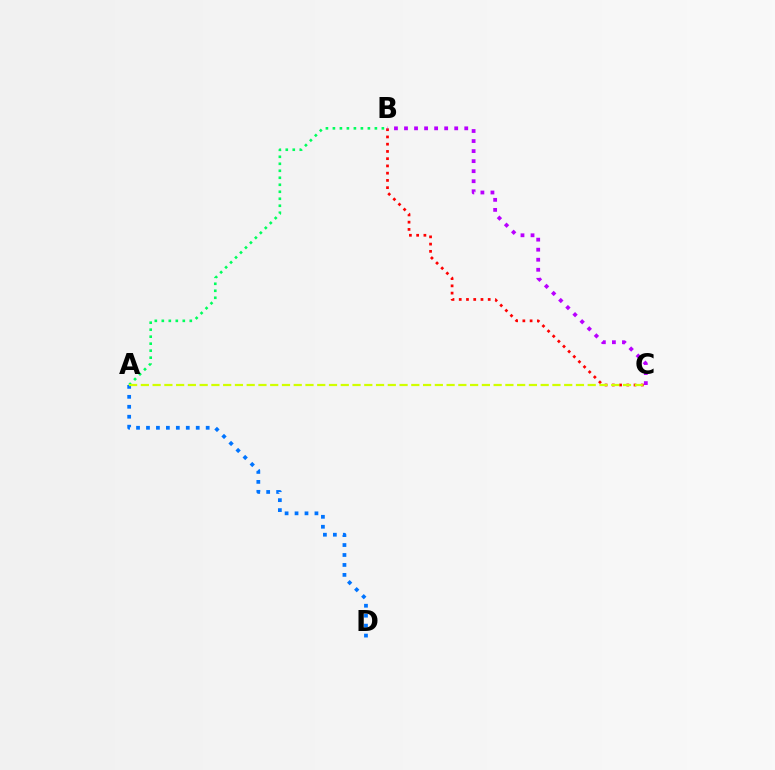{('A', 'D'): [{'color': '#0074ff', 'line_style': 'dotted', 'thickness': 2.7}], ('B', 'C'): [{'color': '#ff0000', 'line_style': 'dotted', 'thickness': 1.97}, {'color': '#b900ff', 'line_style': 'dotted', 'thickness': 2.73}], ('A', 'B'): [{'color': '#00ff5c', 'line_style': 'dotted', 'thickness': 1.9}], ('A', 'C'): [{'color': '#d1ff00', 'line_style': 'dashed', 'thickness': 1.6}]}